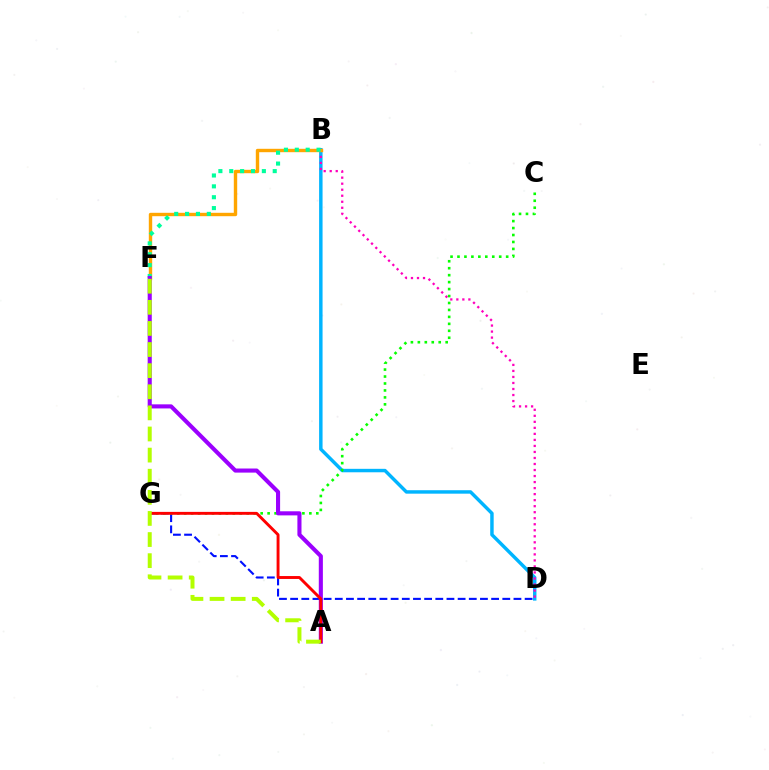{('B', 'D'): [{'color': '#00b5ff', 'line_style': 'solid', 'thickness': 2.49}, {'color': '#ff00bd', 'line_style': 'dotted', 'thickness': 1.64}], ('B', 'F'): [{'color': '#ffa500', 'line_style': 'solid', 'thickness': 2.45}, {'color': '#00ff9d', 'line_style': 'dotted', 'thickness': 2.95}], ('D', 'G'): [{'color': '#0010ff', 'line_style': 'dashed', 'thickness': 1.52}], ('C', 'G'): [{'color': '#08ff00', 'line_style': 'dotted', 'thickness': 1.89}], ('A', 'F'): [{'color': '#9b00ff', 'line_style': 'solid', 'thickness': 2.94}, {'color': '#b3ff00', 'line_style': 'dashed', 'thickness': 2.87}], ('A', 'G'): [{'color': '#ff0000', 'line_style': 'solid', 'thickness': 2.09}]}